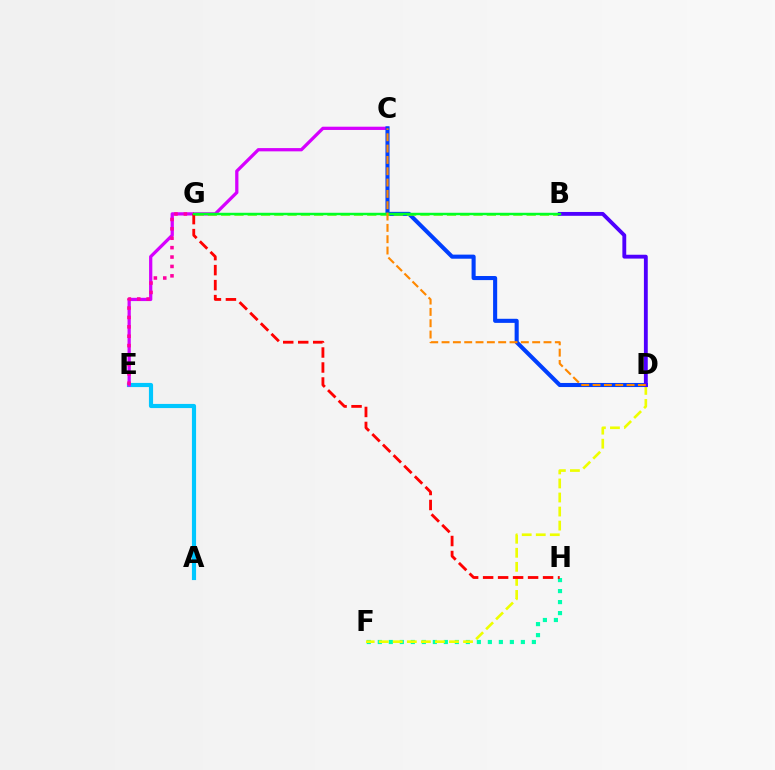{('F', 'H'): [{'color': '#00ffaf', 'line_style': 'dotted', 'thickness': 2.99}], ('A', 'E'): [{'color': '#00c7ff', 'line_style': 'solid', 'thickness': 2.99}], ('D', 'F'): [{'color': '#eeff00', 'line_style': 'dashed', 'thickness': 1.91}], ('C', 'E'): [{'color': '#d600ff', 'line_style': 'solid', 'thickness': 2.35}], ('C', 'D'): [{'color': '#003fff', 'line_style': 'solid', 'thickness': 2.94}, {'color': '#ff8800', 'line_style': 'dashed', 'thickness': 1.54}], ('E', 'G'): [{'color': '#ff00a0', 'line_style': 'dotted', 'thickness': 2.55}], ('B', 'G'): [{'color': '#66ff00', 'line_style': 'dashed', 'thickness': 1.8}, {'color': '#00ff27', 'line_style': 'solid', 'thickness': 1.76}], ('B', 'D'): [{'color': '#4f00ff', 'line_style': 'solid', 'thickness': 2.77}], ('G', 'H'): [{'color': '#ff0000', 'line_style': 'dashed', 'thickness': 2.04}]}